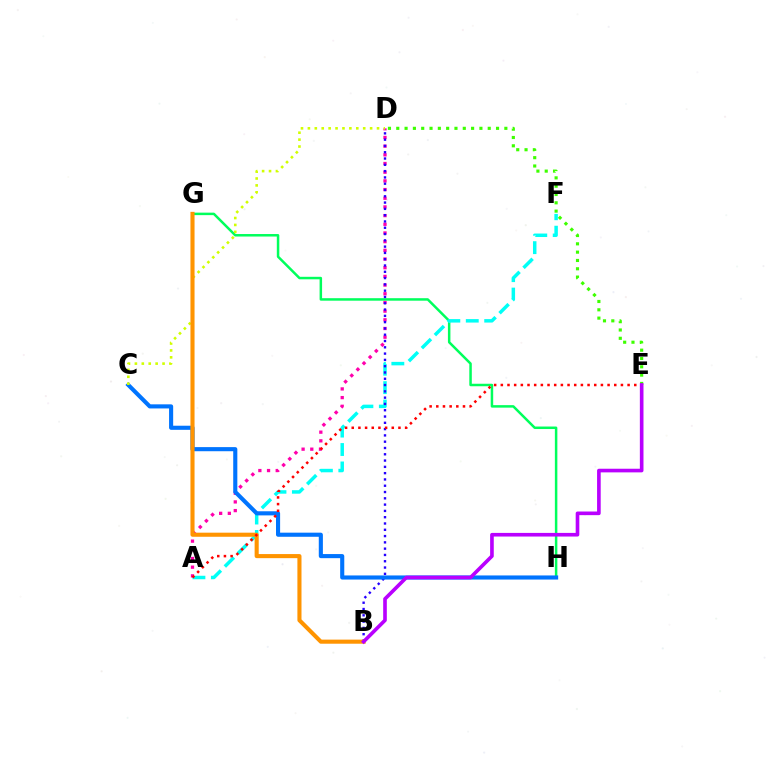{('A', 'D'): [{'color': '#ff00ac', 'line_style': 'dotted', 'thickness': 2.36}], ('G', 'H'): [{'color': '#00ff5c', 'line_style': 'solid', 'thickness': 1.8}], ('A', 'F'): [{'color': '#00fff6', 'line_style': 'dashed', 'thickness': 2.5}], ('B', 'D'): [{'color': '#2500ff', 'line_style': 'dotted', 'thickness': 1.71}], ('D', 'E'): [{'color': '#3dff00', 'line_style': 'dotted', 'thickness': 2.26}], ('C', 'H'): [{'color': '#0074ff', 'line_style': 'solid', 'thickness': 2.96}], ('C', 'D'): [{'color': '#d1ff00', 'line_style': 'dotted', 'thickness': 1.88}], ('B', 'G'): [{'color': '#ff9400', 'line_style': 'solid', 'thickness': 2.95}], ('A', 'E'): [{'color': '#ff0000', 'line_style': 'dotted', 'thickness': 1.81}], ('B', 'E'): [{'color': '#b900ff', 'line_style': 'solid', 'thickness': 2.62}]}